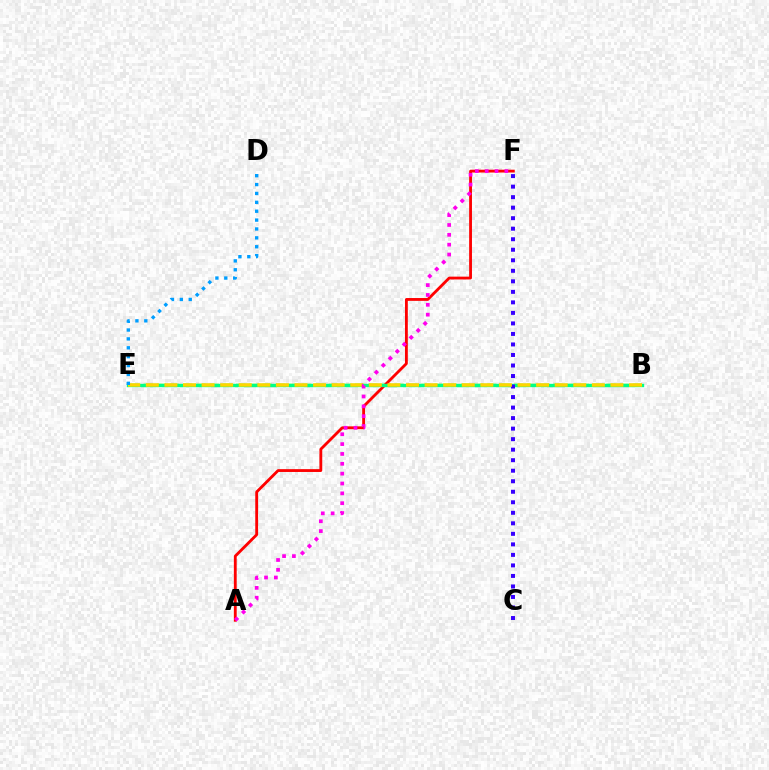{('B', 'E'): [{'color': '#4fff00', 'line_style': 'dashed', 'thickness': 1.8}, {'color': '#00ff86', 'line_style': 'solid', 'thickness': 2.42}, {'color': '#ffd500', 'line_style': 'dashed', 'thickness': 2.52}], ('A', 'F'): [{'color': '#ff0000', 'line_style': 'solid', 'thickness': 2.03}, {'color': '#ff00ed', 'line_style': 'dotted', 'thickness': 2.68}], ('C', 'F'): [{'color': '#3700ff', 'line_style': 'dotted', 'thickness': 2.86}], ('D', 'E'): [{'color': '#009eff', 'line_style': 'dotted', 'thickness': 2.41}]}